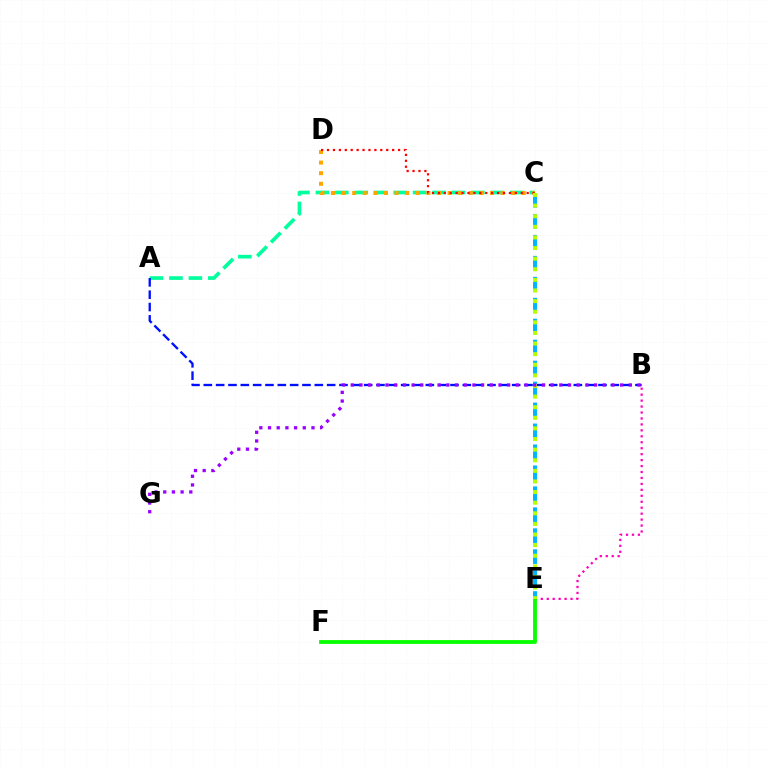{('B', 'E'): [{'color': '#ff00bd', 'line_style': 'dotted', 'thickness': 1.62}], ('A', 'C'): [{'color': '#00ff9d', 'line_style': 'dashed', 'thickness': 2.64}], ('E', 'F'): [{'color': '#08ff00', 'line_style': 'solid', 'thickness': 2.76}], ('C', 'D'): [{'color': '#ffa500', 'line_style': 'dotted', 'thickness': 2.88}, {'color': '#ff0000', 'line_style': 'dotted', 'thickness': 1.61}], ('C', 'E'): [{'color': '#00b5ff', 'line_style': 'dashed', 'thickness': 2.85}, {'color': '#b3ff00', 'line_style': 'dotted', 'thickness': 2.88}], ('A', 'B'): [{'color': '#0010ff', 'line_style': 'dashed', 'thickness': 1.68}], ('B', 'G'): [{'color': '#9b00ff', 'line_style': 'dotted', 'thickness': 2.36}]}